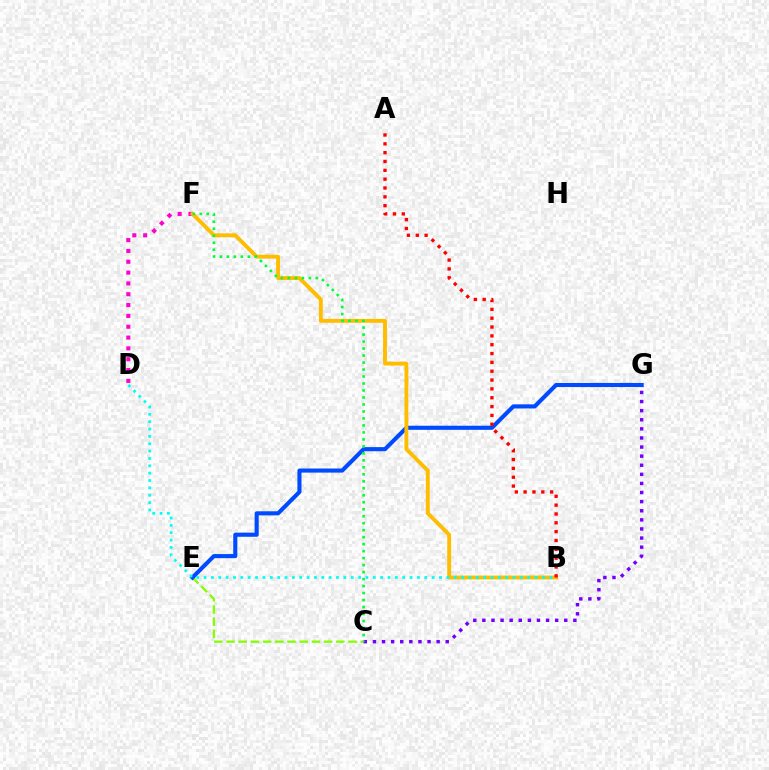{('D', 'F'): [{'color': '#ff00cf', 'line_style': 'dotted', 'thickness': 2.94}], ('C', 'E'): [{'color': '#84ff00', 'line_style': 'dashed', 'thickness': 1.66}], ('C', 'G'): [{'color': '#7200ff', 'line_style': 'dotted', 'thickness': 2.47}], ('E', 'G'): [{'color': '#004bff', 'line_style': 'solid', 'thickness': 2.95}], ('B', 'F'): [{'color': '#ffbd00', 'line_style': 'solid', 'thickness': 2.79}], ('B', 'D'): [{'color': '#00fff6', 'line_style': 'dotted', 'thickness': 2.0}], ('C', 'F'): [{'color': '#00ff39', 'line_style': 'dotted', 'thickness': 1.9}], ('A', 'B'): [{'color': '#ff0000', 'line_style': 'dotted', 'thickness': 2.4}]}